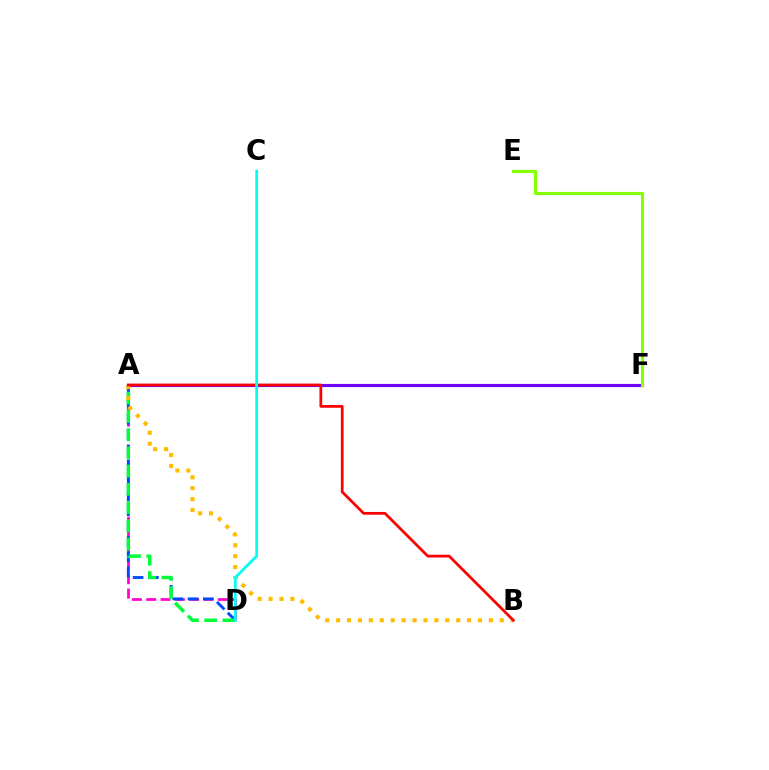{('A', 'D'): [{'color': '#ff00cf', 'line_style': 'dashed', 'thickness': 1.95}, {'color': '#004bff', 'line_style': 'dashed', 'thickness': 2.07}, {'color': '#00ff39', 'line_style': 'dashed', 'thickness': 2.48}], ('A', 'F'): [{'color': '#7200ff', 'line_style': 'solid', 'thickness': 2.26}], ('E', 'F'): [{'color': '#84ff00', 'line_style': 'solid', 'thickness': 2.25}], ('A', 'B'): [{'color': '#ffbd00', 'line_style': 'dotted', 'thickness': 2.97}, {'color': '#ff0000', 'line_style': 'solid', 'thickness': 1.97}], ('C', 'D'): [{'color': '#00fff6', 'line_style': 'solid', 'thickness': 2.0}]}